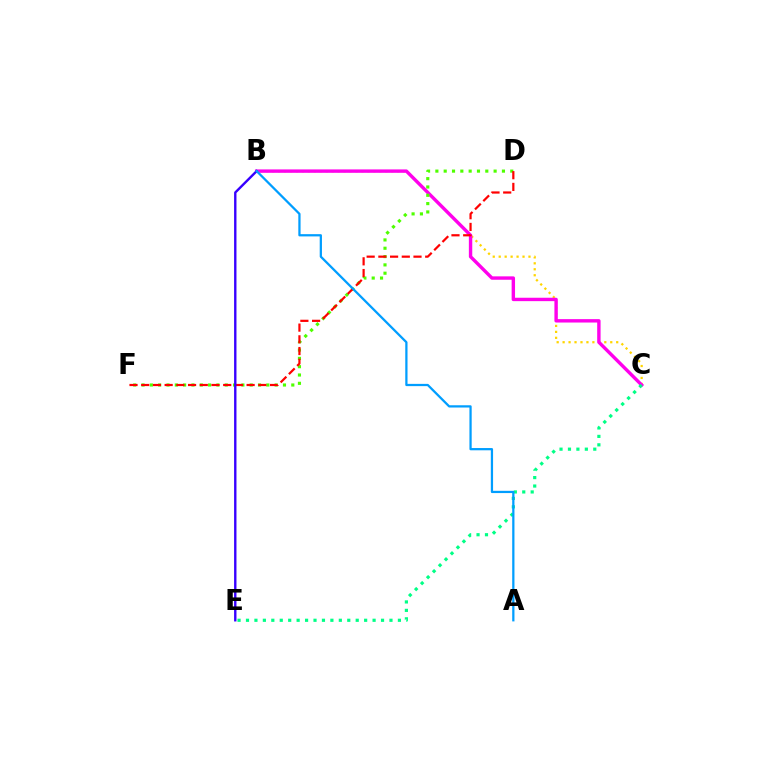{('B', 'C'): [{'color': '#ffd500', 'line_style': 'dotted', 'thickness': 1.62}, {'color': '#ff00ed', 'line_style': 'solid', 'thickness': 2.45}], ('C', 'E'): [{'color': '#00ff86', 'line_style': 'dotted', 'thickness': 2.29}], ('D', 'F'): [{'color': '#4fff00', 'line_style': 'dotted', 'thickness': 2.26}, {'color': '#ff0000', 'line_style': 'dashed', 'thickness': 1.59}], ('B', 'E'): [{'color': '#3700ff', 'line_style': 'solid', 'thickness': 1.72}], ('A', 'B'): [{'color': '#009eff', 'line_style': 'solid', 'thickness': 1.62}]}